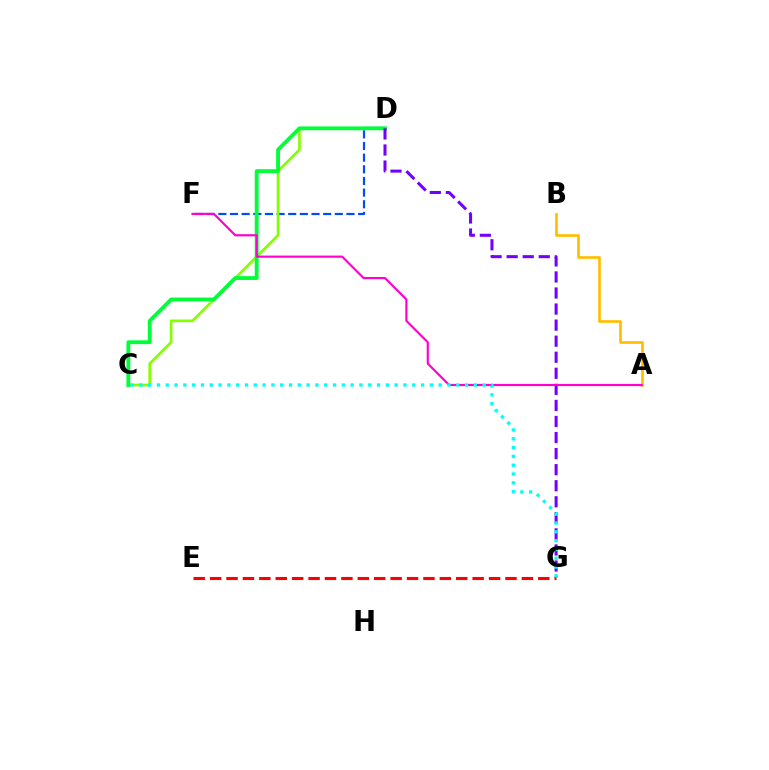{('D', 'F'): [{'color': '#004bff', 'line_style': 'dashed', 'thickness': 1.58}], ('C', 'D'): [{'color': '#84ff00', 'line_style': 'solid', 'thickness': 1.92}, {'color': '#00ff39', 'line_style': 'solid', 'thickness': 2.77}], ('A', 'B'): [{'color': '#ffbd00', 'line_style': 'solid', 'thickness': 1.91}], ('E', 'G'): [{'color': '#ff0000', 'line_style': 'dashed', 'thickness': 2.23}], ('D', 'G'): [{'color': '#7200ff', 'line_style': 'dashed', 'thickness': 2.18}], ('A', 'F'): [{'color': '#ff00cf', 'line_style': 'solid', 'thickness': 1.56}], ('C', 'G'): [{'color': '#00fff6', 'line_style': 'dotted', 'thickness': 2.39}]}